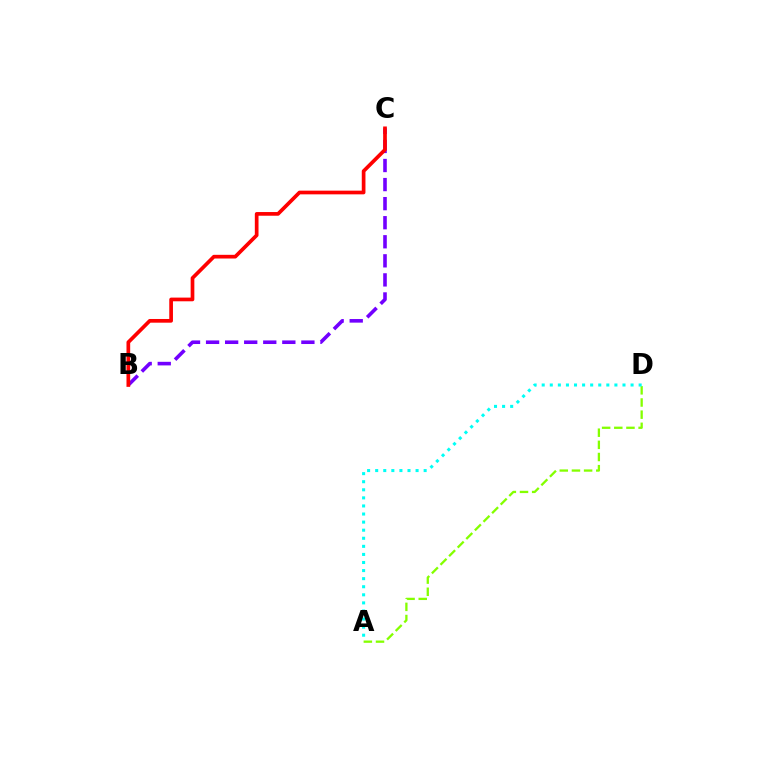{('A', 'D'): [{'color': '#84ff00', 'line_style': 'dashed', 'thickness': 1.65}, {'color': '#00fff6', 'line_style': 'dotted', 'thickness': 2.19}], ('B', 'C'): [{'color': '#7200ff', 'line_style': 'dashed', 'thickness': 2.59}, {'color': '#ff0000', 'line_style': 'solid', 'thickness': 2.66}]}